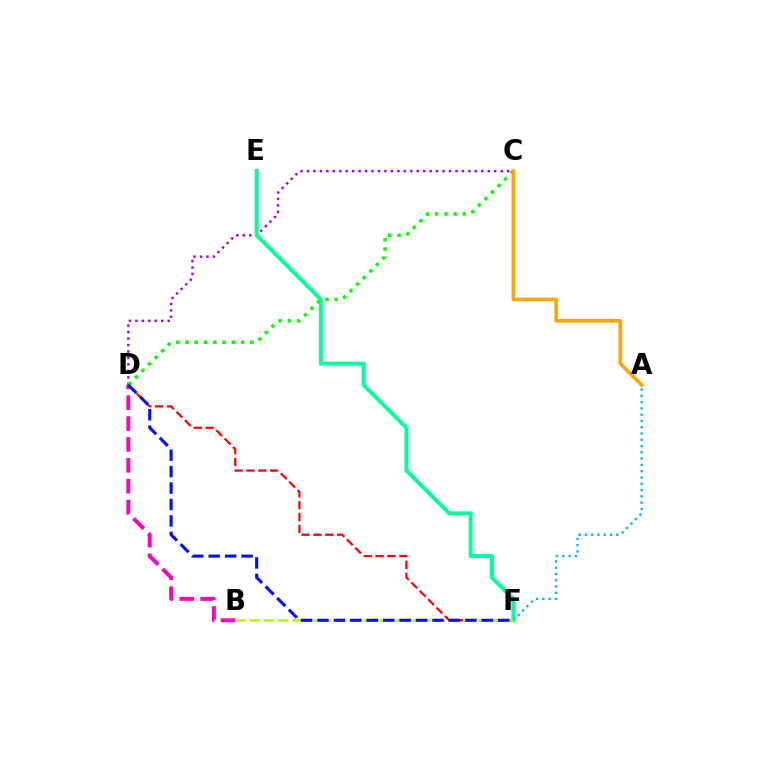{('C', 'D'): [{'color': '#9b00ff', 'line_style': 'dotted', 'thickness': 1.75}, {'color': '#08ff00', 'line_style': 'dotted', 'thickness': 2.52}], ('D', 'F'): [{'color': '#ff0000', 'line_style': 'dashed', 'thickness': 1.61}, {'color': '#0010ff', 'line_style': 'dashed', 'thickness': 2.23}], ('E', 'F'): [{'color': '#00ff9d', 'line_style': 'solid', 'thickness': 2.86}], ('B', 'D'): [{'color': '#ff00bd', 'line_style': 'dashed', 'thickness': 2.84}], ('A', 'F'): [{'color': '#00b5ff', 'line_style': 'dotted', 'thickness': 1.71}], ('B', 'F'): [{'color': '#b3ff00', 'line_style': 'dashed', 'thickness': 1.94}], ('A', 'C'): [{'color': '#ffa500', 'line_style': 'solid', 'thickness': 2.63}]}